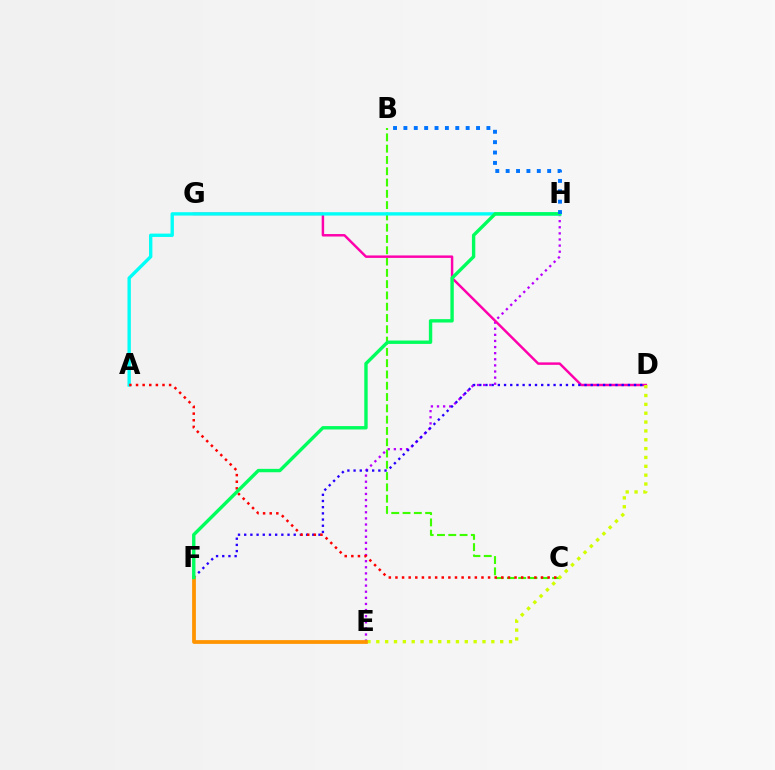{('B', 'C'): [{'color': '#3dff00', 'line_style': 'dashed', 'thickness': 1.53}], ('E', 'H'): [{'color': '#b900ff', 'line_style': 'dotted', 'thickness': 1.66}], ('D', 'G'): [{'color': '#ff00ac', 'line_style': 'solid', 'thickness': 1.77}], ('D', 'F'): [{'color': '#2500ff', 'line_style': 'dotted', 'thickness': 1.68}], ('D', 'E'): [{'color': '#d1ff00', 'line_style': 'dotted', 'thickness': 2.4}], ('A', 'H'): [{'color': '#00fff6', 'line_style': 'solid', 'thickness': 2.41}], ('A', 'C'): [{'color': '#ff0000', 'line_style': 'dotted', 'thickness': 1.8}], ('E', 'F'): [{'color': '#ff9400', 'line_style': 'solid', 'thickness': 2.71}], ('F', 'H'): [{'color': '#00ff5c', 'line_style': 'solid', 'thickness': 2.44}], ('B', 'H'): [{'color': '#0074ff', 'line_style': 'dotted', 'thickness': 2.82}]}